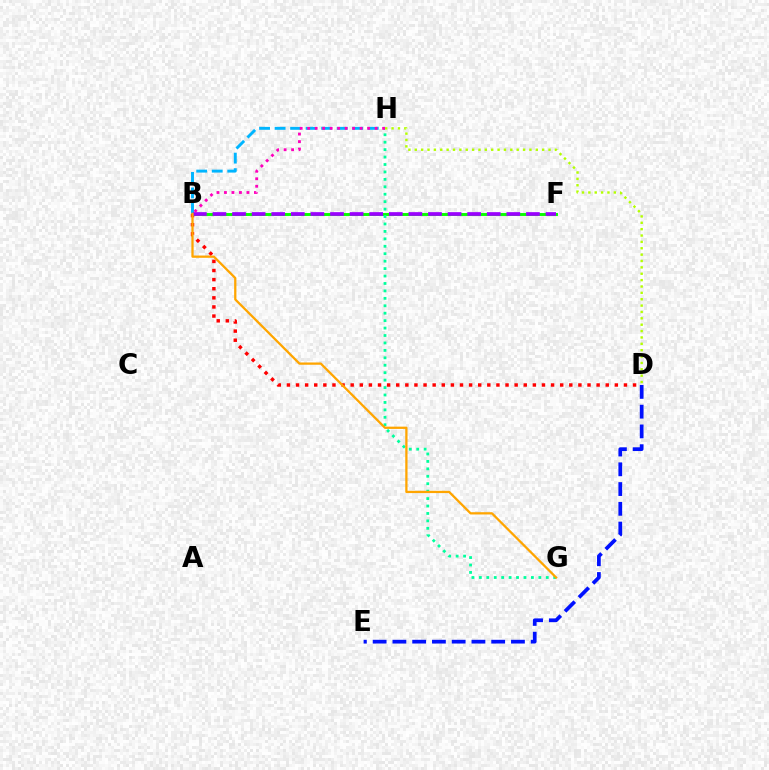{('B', 'H'): [{'color': '#00b5ff', 'line_style': 'dashed', 'thickness': 2.11}, {'color': '#ff00bd', 'line_style': 'dotted', 'thickness': 2.04}], ('B', 'F'): [{'color': '#08ff00', 'line_style': 'solid', 'thickness': 2.12}, {'color': '#9b00ff', 'line_style': 'dashed', 'thickness': 2.66}], ('G', 'H'): [{'color': '#00ff9d', 'line_style': 'dotted', 'thickness': 2.02}], ('B', 'D'): [{'color': '#ff0000', 'line_style': 'dotted', 'thickness': 2.47}], ('D', 'H'): [{'color': '#b3ff00', 'line_style': 'dotted', 'thickness': 1.73}], ('D', 'E'): [{'color': '#0010ff', 'line_style': 'dashed', 'thickness': 2.68}], ('B', 'G'): [{'color': '#ffa500', 'line_style': 'solid', 'thickness': 1.64}]}